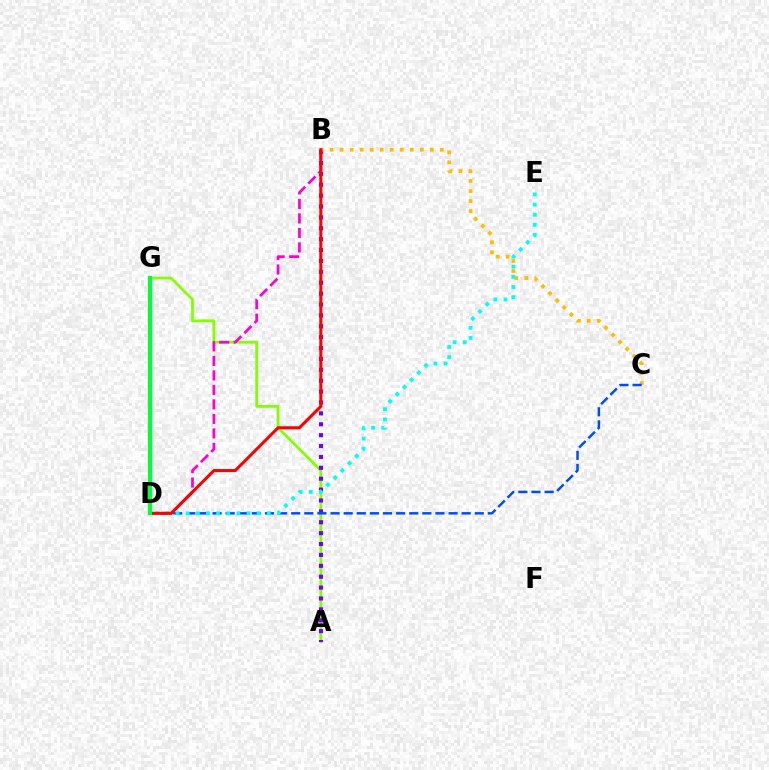{('A', 'G'): [{'color': '#84ff00', 'line_style': 'solid', 'thickness': 1.99}], ('A', 'B'): [{'color': '#7200ff', 'line_style': 'dotted', 'thickness': 2.96}], ('B', 'C'): [{'color': '#ffbd00', 'line_style': 'dotted', 'thickness': 2.72}], ('C', 'D'): [{'color': '#004bff', 'line_style': 'dashed', 'thickness': 1.78}], ('B', 'D'): [{'color': '#ff00cf', 'line_style': 'dashed', 'thickness': 1.97}, {'color': '#ff0000', 'line_style': 'solid', 'thickness': 2.2}], ('D', 'E'): [{'color': '#00fff6', 'line_style': 'dotted', 'thickness': 2.76}], ('D', 'G'): [{'color': '#00ff39', 'line_style': 'solid', 'thickness': 3.0}]}